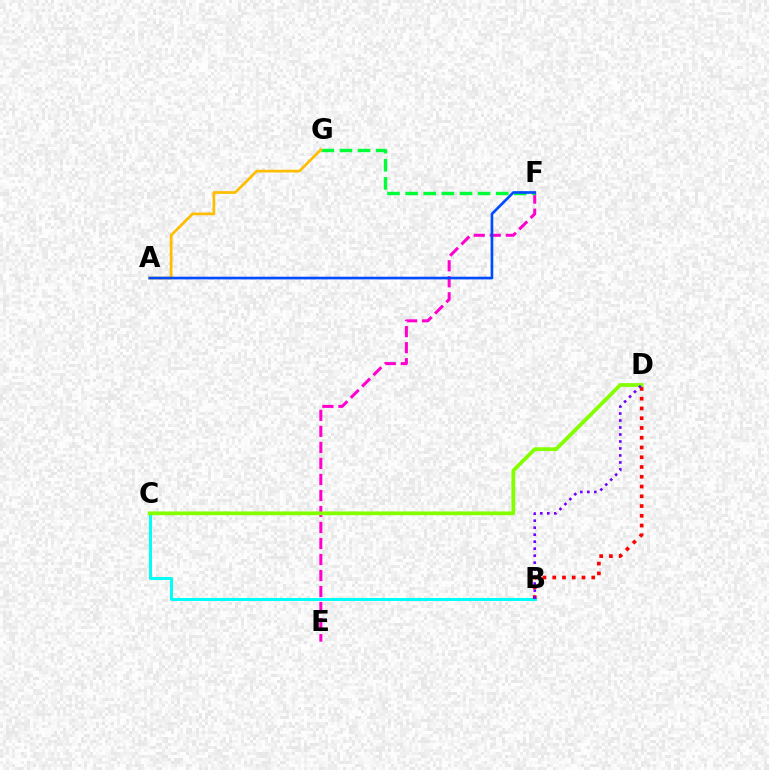{('B', 'C'): [{'color': '#00fff6', 'line_style': 'solid', 'thickness': 2.17}], ('E', 'F'): [{'color': '#ff00cf', 'line_style': 'dashed', 'thickness': 2.18}], ('F', 'G'): [{'color': '#00ff39', 'line_style': 'dashed', 'thickness': 2.46}], ('C', 'D'): [{'color': '#84ff00', 'line_style': 'solid', 'thickness': 2.73}], ('A', 'G'): [{'color': '#ffbd00', 'line_style': 'solid', 'thickness': 1.94}], ('B', 'D'): [{'color': '#ff0000', 'line_style': 'dotted', 'thickness': 2.65}, {'color': '#7200ff', 'line_style': 'dotted', 'thickness': 1.9}], ('A', 'F'): [{'color': '#004bff', 'line_style': 'solid', 'thickness': 1.92}]}